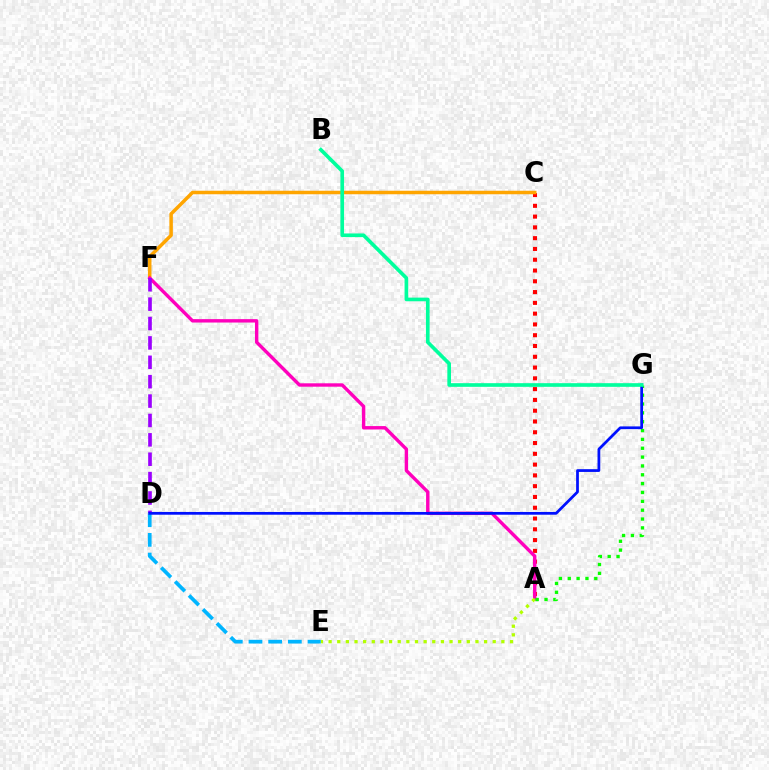{('A', 'C'): [{'color': '#ff0000', 'line_style': 'dotted', 'thickness': 2.93}], ('C', 'F'): [{'color': '#ffa500', 'line_style': 'solid', 'thickness': 2.52}], ('A', 'F'): [{'color': '#ff00bd', 'line_style': 'solid', 'thickness': 2.44}], ('D', 'E'): [{'color': '#00b5ff', 'line_style': 'dashed', 'thickness': 2.67}], ('D', 'F'): [{'color': '#9b00ff', 'line_style': 'dashed', 'thickness': 2.63}], ('A', 'E'): [{'color': '#b3ff00', 'line_style': 'dotted', 'thickness': 2.35}], ('A', 'G'): [{'color': '#08ff00', 'line_style': 'dotted', 'thickness': 2.4}], ('D', 'G'): [{'color': '#0010ff', 'line_style': 'solid', 'thickness': 1.98}], ('B', 'G'): [{'color': '#00ff9d', 'line_style': 'solid', 'thickness': 2.63}]}